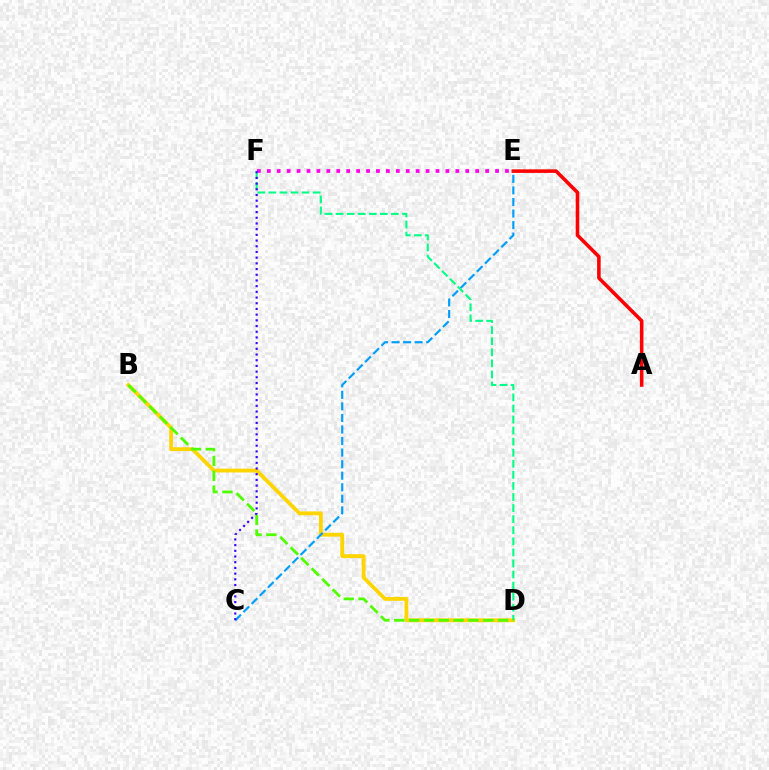{('A', 'E'): [{'color': '#ff0000', 'line_style': 'solid', 'thickness': 2.56}], ('B', 'D'): [{'color': '#ffd500', 'line_style': 'solid', 'thickness': 2.75}, {'color': '#4fff00', 'line_style': 'dashed', 'thickness': 2.02}], ('E', 'F'): [{'color': '#ff00ed', 'line_style': 'dotted', 'thickness': 2.7}], ('C', 'E'): [{'color': '#009eff', 'line_style': 'dashed', 'thickness': 1.57}], ('D', 'F'): [{'color': '#00ff86', 'line_style': 'dashed', 'thickness': 1.5}], ('C', 'F'): [{'color': '#3700ff', 'line_style': 'dotted', 'thickness': 1.55}]}